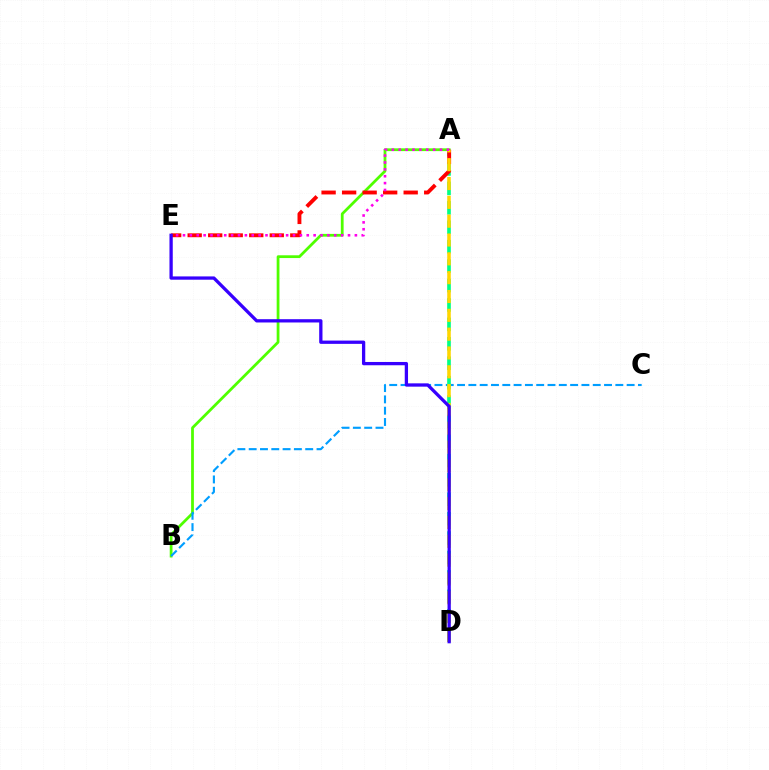{('A', 'B'): [{'color': '#4fff00', 'line_style': 'solid', 'thickness': 2.0}], ('B', 'C'): [{'color': '#009eff', 'line_style': 'dashed', 'thickness': 1.54}], ('A', 'D'): [{'color': '#00ff86', 'line_style': 'dashed', 'thickness': 2.64}, {'color': '#ffd500', 'line_style': 'dashed', 'thickness': 2.56}], ('A', 'E'): [{'color': '#ff0000', 'line_style': 'dashed', 'thickness': 2.79}, {'color': '#ff00ed', 'line_style': 'dotted', 'thickness': 1.87}], ('D', 'E'): [{'color': '#3700ff', 'line_style': 'solid', 'thickness': 2.36}]}